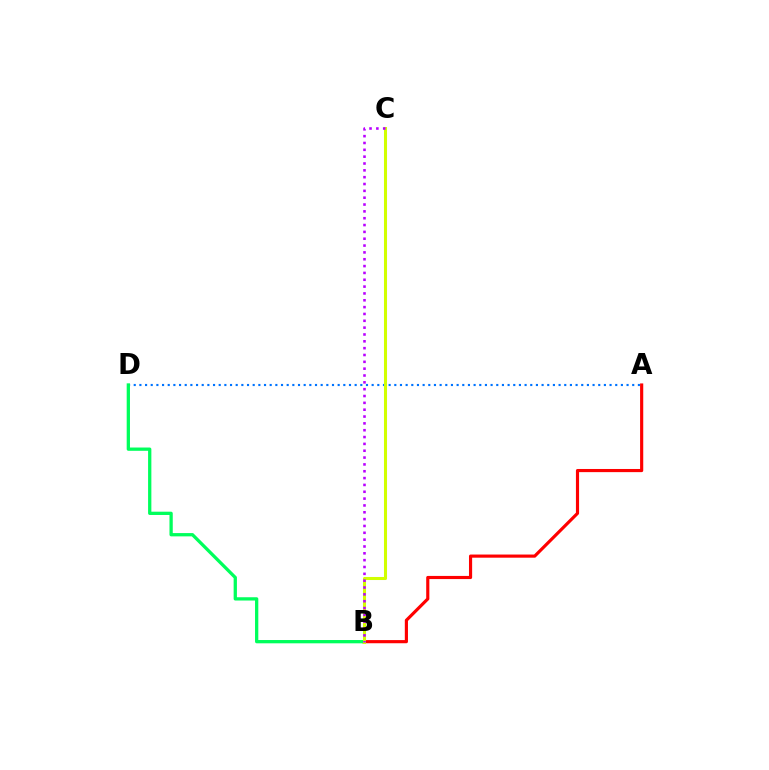{('A', 'D'): [{'color': '#0074ff', 'line_style': 'dotted', 'thickness': 1.54}], ('A', 'B'): [{'color': '#ff0000', 'line_style': 'solid', 'thickness': 2.27}], ('B', 'D'): [{'color': '#00ff5c', 'line_style': 'solid', 'thickness': 2.36}], ('B', 'C'): [{'color': '#d1ff00', 'line_style': 'solid', 'thickness': 2.2}, {'color': '#b900ff', 'line_style': 'dotted', 'thickness': 1.86}]}